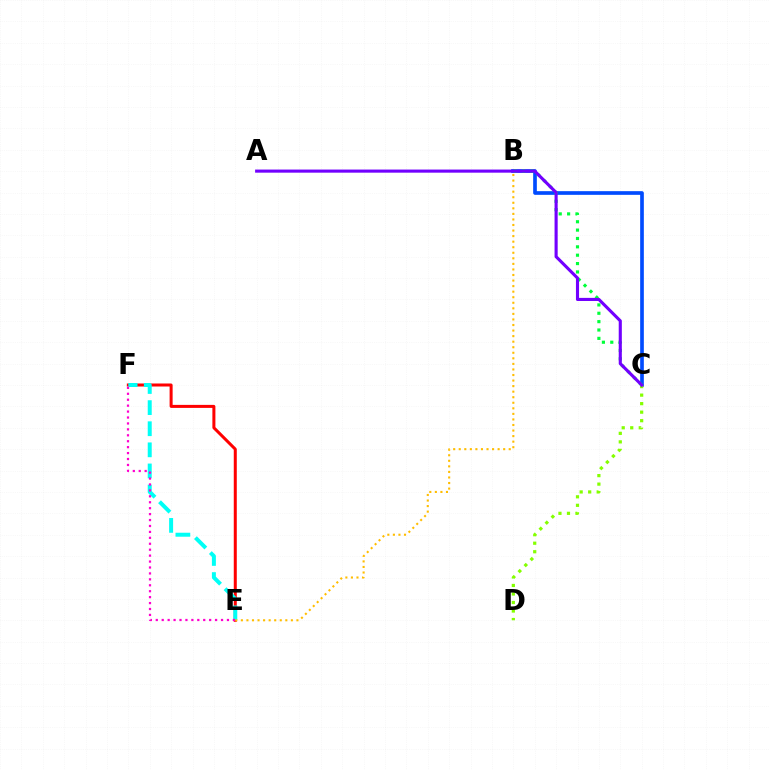{('B', 'C'): [{'color': '#004bff', 'line_style': 'solid', 'thickness': 2.65}, {'color': '#00ff39', 'line_style': 'dotted', 'thickness': 2.27}], ('E', 'F'): [{'color': '#ff0000', 'line_style': 'solid', 'thickness': 2.17}, {'color': '#00fff6', 'line_style': 'dashed', 'thickness': 2.87}, {'color': '#ff00cf', 'line_style': 'dotted', 'thickness': 1.61}], ('B', 'E'): [{'color': '#ffbd00', 'line_style': 'dotted', 'thickness': 1.51}], ('C', 'D'): [{'color': '#84ff00', 'line_style': 'dotted', 'thickness': 2.31}], ('A', 'C'): [{'color': '#7200ff', 'line_style': 'solid', 'thickness': 2.24}]}